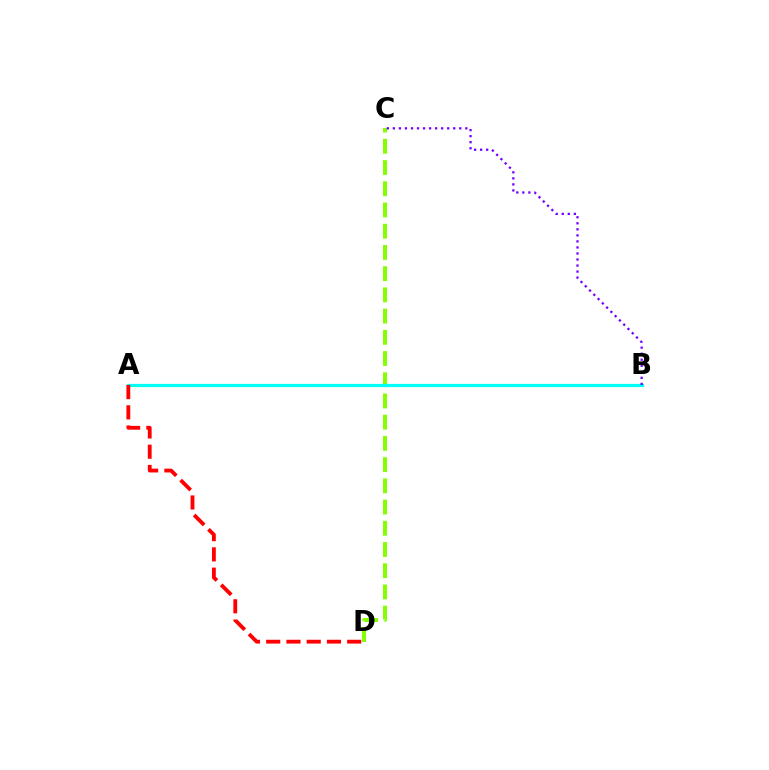{('C', 'D'): [{'color': '#84ff00', 'line_style': 'dashed', 'thickness': 2.88}], ('A', 'B'): [{'color': '#00fff6', 'line_style': 'solid', 'thickness': 2.31}], ('A', 'D'): [{'color': '#ff0000', 'line_style': 'dashed', 'thickness': 2.75}], ('B', 'C'): [{'color': '#7200ff', 'line_style': 'dotted', 'thickness': 1.64}]}